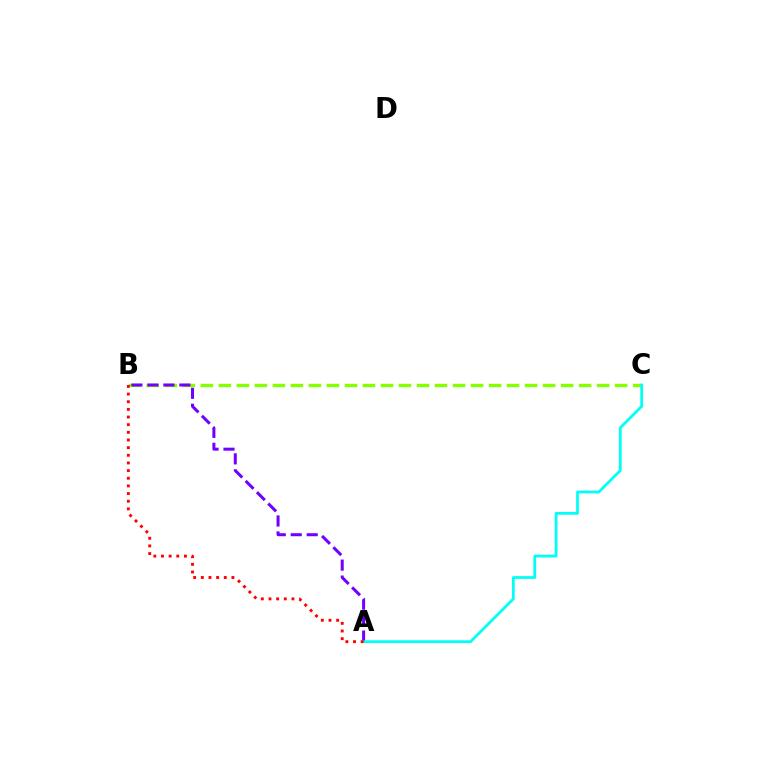{('B', 'C'): [{'color': '#84ff00', 'line_style': 'dashed', 'thickness': 2.45}], ('A', 'B'): [{'color': '#7200ff', 'line_style': 'dashed', 'thickness': 2.17}, {'color': '#ff0000', 'line_style': 'dotted', 'thickness': 2.08}], ('A', 'C'): [{'color': '#00fff6', 'line_style': 'solid', 'thickness': 1.99}]}